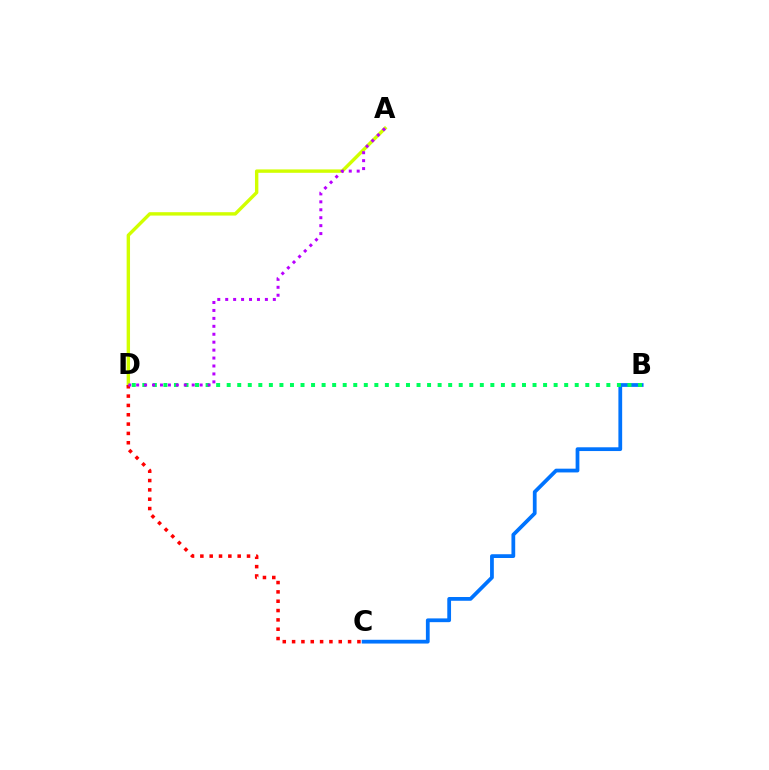{('B', 'C'): [{'color': '#0074ff', 'line_style': 'solid', 'thickness': 2.71}], ('B', 'D'): [{'color': '#00ff5c', 'line_style': 'dotted', 'thickness': 2.87}], ('A', 'D'): [{'color': '#d1ff00', 'line_style': 'solid', 'thickness': 2.44}, {'color': '#b900ff', 'line_style': 'dotted', 'thickness': 2.16}], ('C', 'D'): [{'color': '#ff0000', 'line_style': 'dotted', 'thickness': 2.54}]}